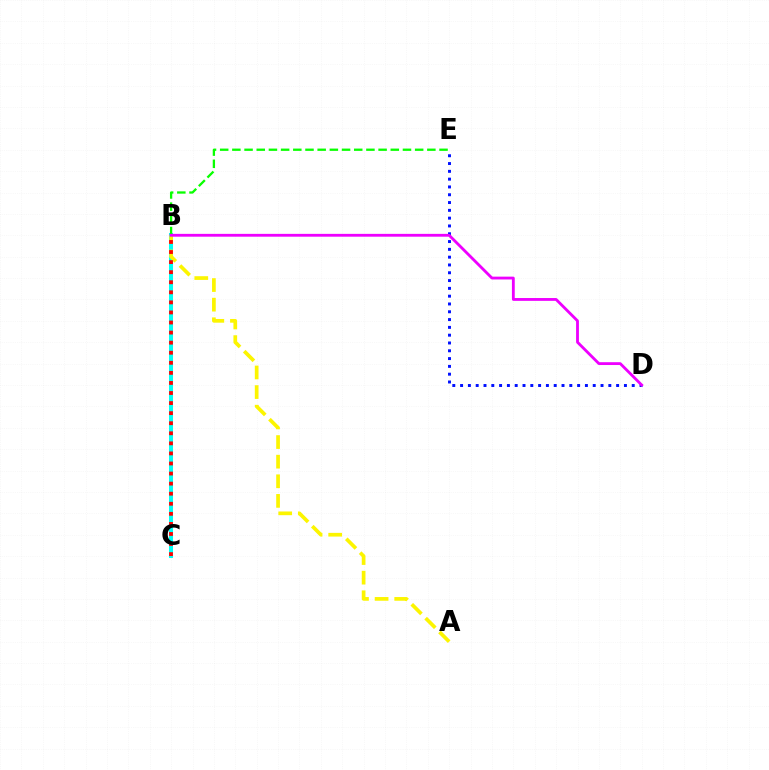{('B', 'C'): [{'color': '#00fff6', 'line_style': 'solid', 'thickness': 2.9}, {'color': '#ff0000', 'line_style': 'dotted', 'thickness': 2.74}], ('B', 'E'): [{'color': '#08ff00', 'line_style': 'dashed', 'thickness': 1.66}], ('A', 'B'): [{'color': '#fcf500', 'line_style': 'dashed', 'thickness': 2.66}], ('D', 'E'): [{'color': '#0010ff', 'line_style': 'dotted', 'thickness': 2.12}], ('B', 'D'): [{'color': '#ee00ff', 'line_style': 'solid', 'thickness': 2.04}]}